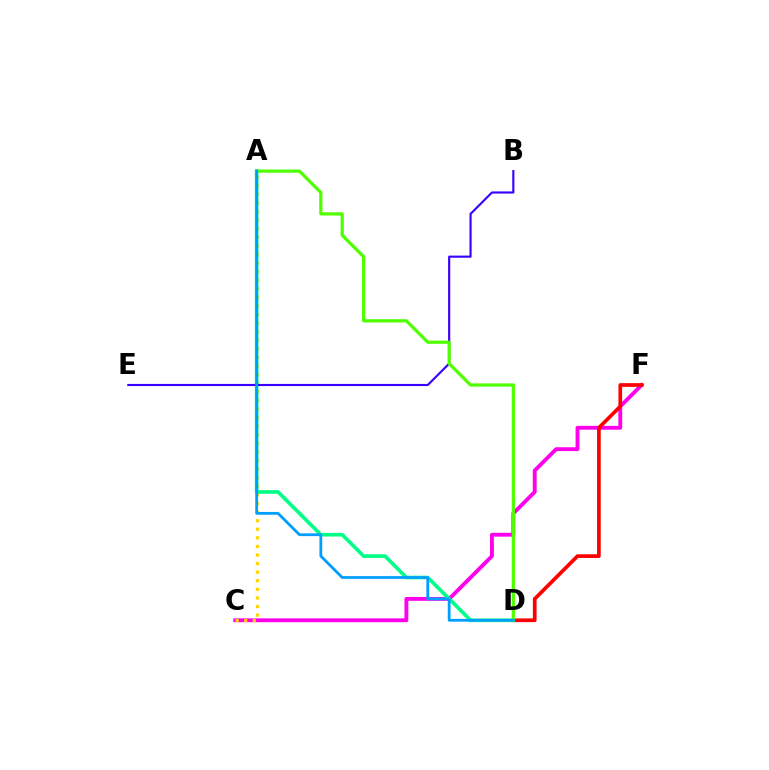{('C', 'F'): [{'color': '#ff00ed', 'line_style': 'solid', 'thickness': 2.78}], ('A', 'C'): [{'color': '#ffd500', 'line_style': 'dotted', 'thickness': 2.33}], ('D', 'F'): [{'color': '#ff0000', 'line_style': 'solid', 'thickness': 2.66}], ('A', 'D'): [{'color': '#00ff86', 'line_style': 'solid', 'thickness': 2.61}, {'color': '#4fff00', 'line_style': 'solid', 'thickness': 2.32}, {'color': '#009eff', 'line_style': 'solid', 'thickness': 2.01}], ('B', 'E'): [{'color': '#3700ff', 'line_style': 'solid', 'thickness': 1.54}]}